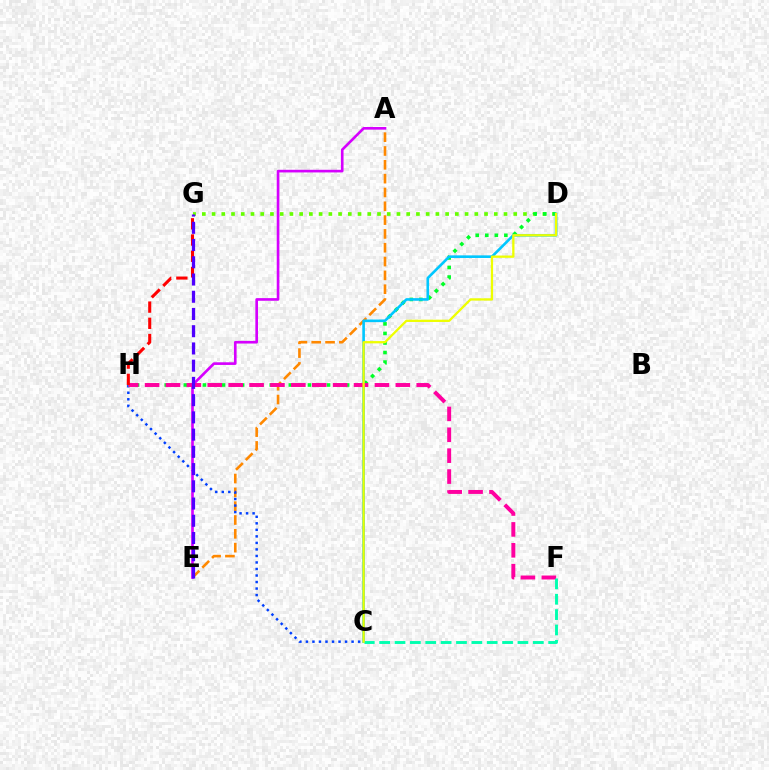{('A', 'E'): [{'color': '#ff8800', 'line_style': 'dashed', 'thickness': 1.88}, {'color': '#d600ff', 'line_style': 'solid', 'thickness': 1.9}], ('C', 'H'): [{'color': '#003fff', 'line_style': 'dotted', 'thickness': 1.77}], ('D', 'G'): [{'color': '#66ff00', 'line_style': 'dotted', 'thickness': 2.64}], ('D', 'H'): [{'color': '#00ff27', 'line_style': 'dotted', 'thickness': 2.59}], ('C', 'D'): [{'color': '#00c7ff', 'line_style': 'solid', 'thickness': 1.89}, {'color': '#eeff00', 'line_style': 'solid', 'thickness': 1.65}], ('F', 'H'): [{'color': '#ff00a0', 'line_style': 'dashed', 'thickness': 2.84}], ('C', 'F'): [{'color': '#00ffaf', 'line_style': 'dashed', 'thickness': 2.09}], ('G', 'H'): [{'color': '#ff0000', 'line_style': 'dashed', 'thickness': 2.2}], ('E', 'G'): [{'color': '#4f00ff', 'line_style': 'dashed', 'thickness': 2.34}]}